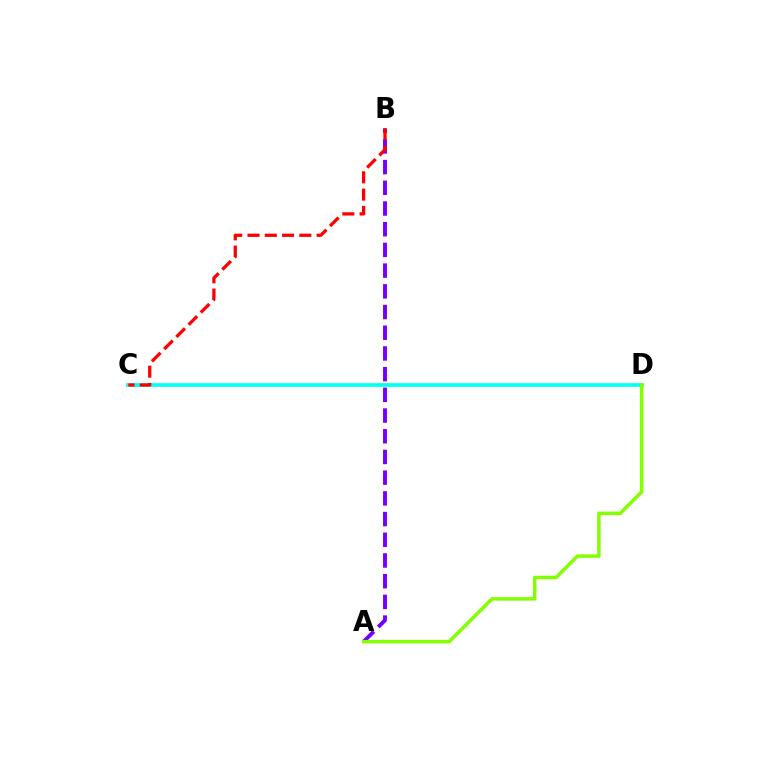{('C', 'D'): [{'color': '#00fff6', 'line_style': 'solid', 'thickness': 2.66}], ('A', 'B'): [{'color': '#7200ff', 'line_style': 'dashed', 'thickness': 2.81}], ('A', 'D'): [{'color': '#84ff00', 'line_style': 'solid', 'thickness': 2.52}], ('B', 'C'): [{'color': '#ff0000', 'line_style': 'dashed', 'thickness': 2.35}]}